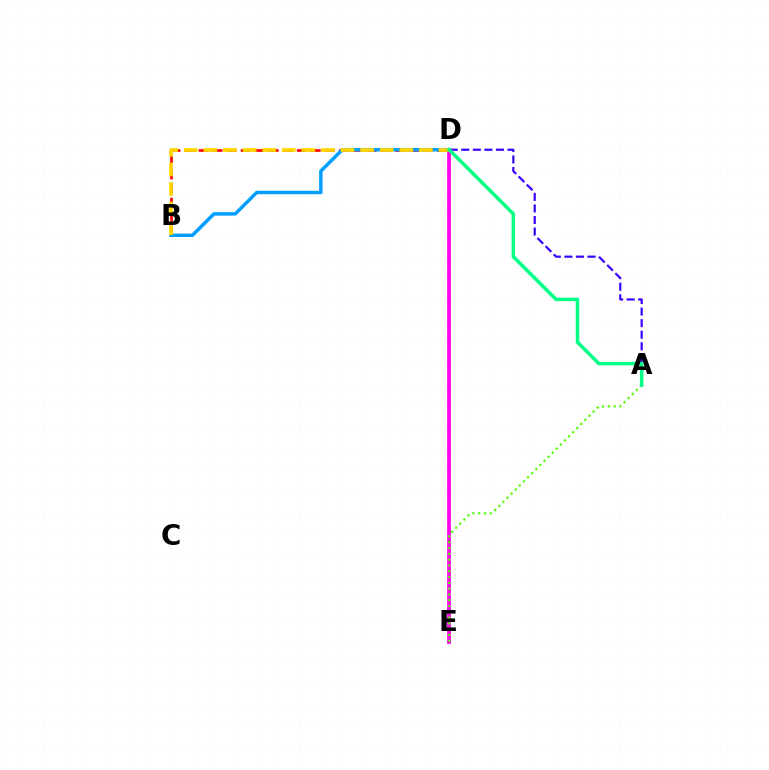{('D', 'E'): [{'color': '#ff00ed', 'line_style': 'solid', 'thickness': 2.7}], ('A', 'E'): [{'color': '#4fff00', 'line_style': 'dotted', 'thickness': 1.58}], ('B', 'D'): [{'color': '#ff0000', 'line_style': 'dashed', 'thickness': 1.9}, {'color': '#009eff', 'line_style': 'solid', 'thickness': 2.48}, {'color': '#ffd500', 'line_style': 'dashed', 'thickness': 2.66}], ('A', 'D'): [{'color': '#3700ff', 'line_style': 'dashed', 'thickness': 1.57}, {'color': '#00ff86', 'line_style': 'solid', 'thickness': 2.54}]}